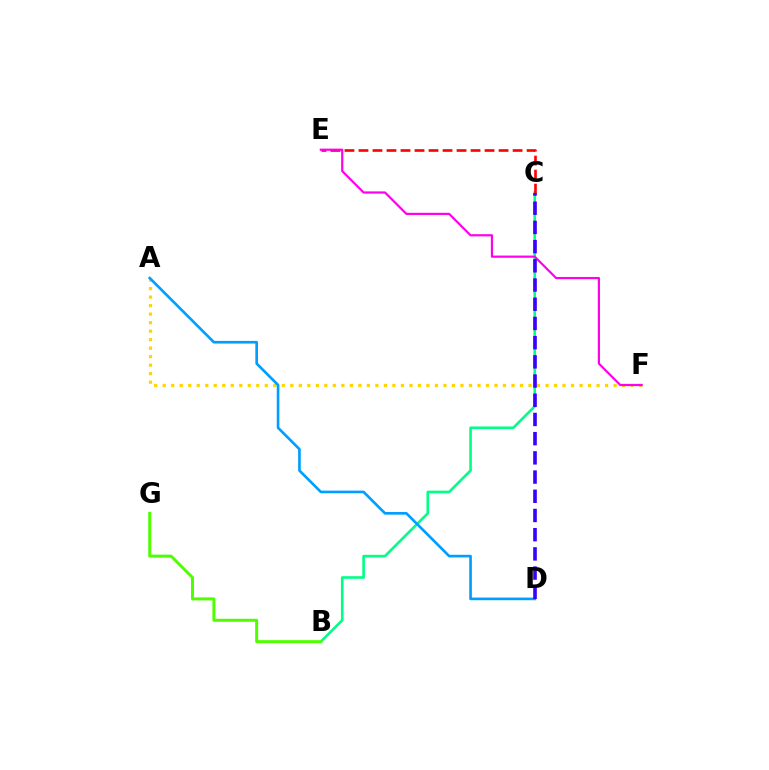{('B', 'C'): [{'color': '#00ff86', 'line_style': 'solid', 'thickness': 1.89}], ('C', 'E'): [{'color': '#ff0000', 'line_style': 'dashed', 'thickness': 1.9}], ('A', 'F'): [{'color': '#ffd500', 'line_style': 'dotted', 'thickness': 2.31}], ('B', 'G'): [{'color': '#4fff00', 'line_style': 'solid', 'thickness': 2.15}], ('E', 'F'): [{'color': '#ff00ed', 'line_style': 'solid', 'thickness': 1.58}], ('A', 'D'): [{'color': '#009eff', 'line_style': 'solid', 'thickness': 1.91}], ('C', 'D'): [{'color': '#3700ff', 'line_style': 'dashed', 'thickness': 2.61}]}